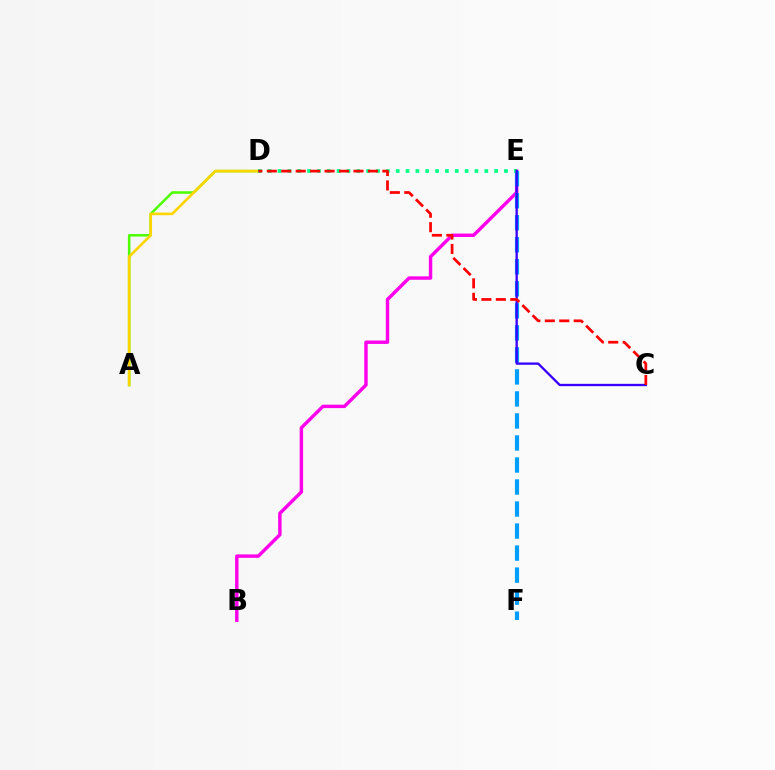{('B', 'E'): [{'color': '#ff00ed', 'line_style': 'solid', 'thickness': 2.47}], ('E', 'F'): [{'color': '#009eff', 'line_style': 'dashed', 'thickness': 2.99}], ('A', 'D'): [{'color': '#4fff00', 'line_style': 'solid', 'thickness': 1.83}, {'color': '#ffd500', 'line_style': 'solid', 'thickness': 1.9}], ('D', 'E'): [{'color': '#00ff86', 'line_style': 'dotted', 'thickness': 2.67}], ('C', 'E'): [{'color': '#3700ff', 'line_style': 'solid', 'thickness': 1.66}], ('C', 'D'): [{'color': '#ff0000', 'line_style': 'dashed', 'thickness': 1.96}]}